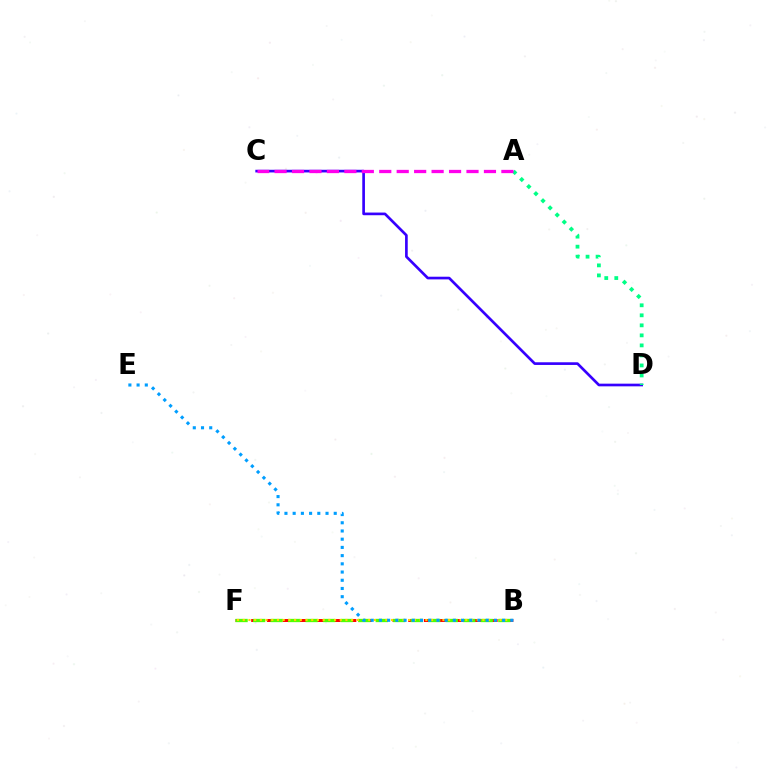{('C', 'D'): [{'color': '#3700ff', 'line_style': 'solid', 'thickness': 1.92}], ('A', 'D'): [{'color': '#00ff86', 'line_style': 'dotted', 'thickness': 2.72}], ('B', 'F'): [{'color': '#ff0000', 'line_style': 'dashed', 'thickness': 2.13}, {'color': '#4fff00', 'line_style': 'dashed', 'thickness': 2.38}, {'color': '#ffd500', 'line_style': 'dotted', 'thickness': 1.55}], ('B', 'E'): [{'color': '#009eff', 'line_style': 'dotted', 'thickness': 2.23}], ('A', 'C'): [{'color': '#ff00ed', 'line_style': 'dashed', 'thickness': 2.37}]}